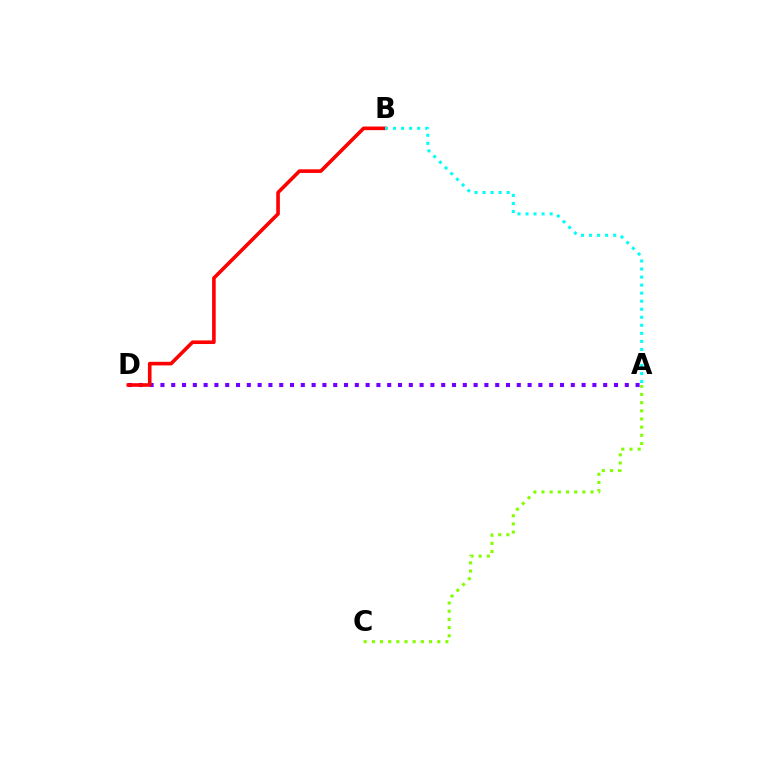{('A', 'D'): [{'color': '#7200ff', 'line_style': 'dotted', 'thickness': 2.93}], ('B', 'D'): [{'color': '#ff0000', 'line_style': 'solid', 'thickness': 2.6}], ('A', 'B'): [{'color': '#00fff6', 'line_style': 'dotted', 'thickness': 2.18}], ('A', 'C'): [{'color': '#84ff00', 'line_style': 'dotted', 'thickness': 2.22}]}